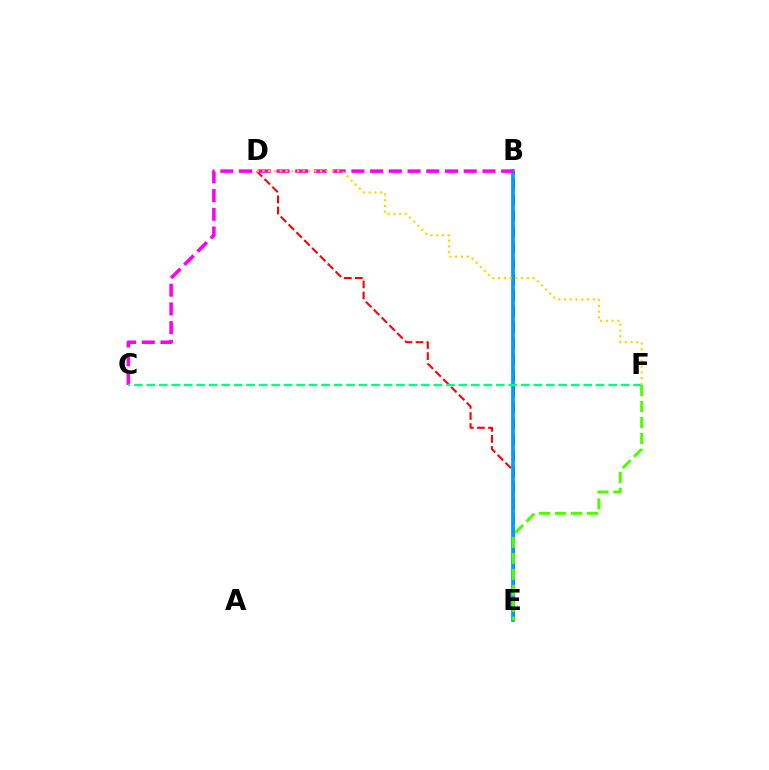{('D', 'E'): [{'color': '#ff0000', 'line_style': 'dashed', 'thickness': 1.51}], ('B', 'E'): [{'color': '#3700ff', 'line_style': 'dashed', 'thickness': 2.17}, {'color': '#009eff', 'line_style': 'solid', 'thickness': 2.69}], ('E', 'F'): [{'color': '#4fff00', 'line_style': 'dashed', 'thickness': 2.17}], ('B', 'C'): [{'color': '#ff00ed', 'line_style': 'dashed', 'thickness': 2.54}], ('C', 'F'): [{'color': '#00ff86', 'line_style': 'dashed', 'thickness': 1.7}], ('D', 'F'): [{'color': '#ffd500', 'line_style': 'dotted', 'thickness': 1.56}]}